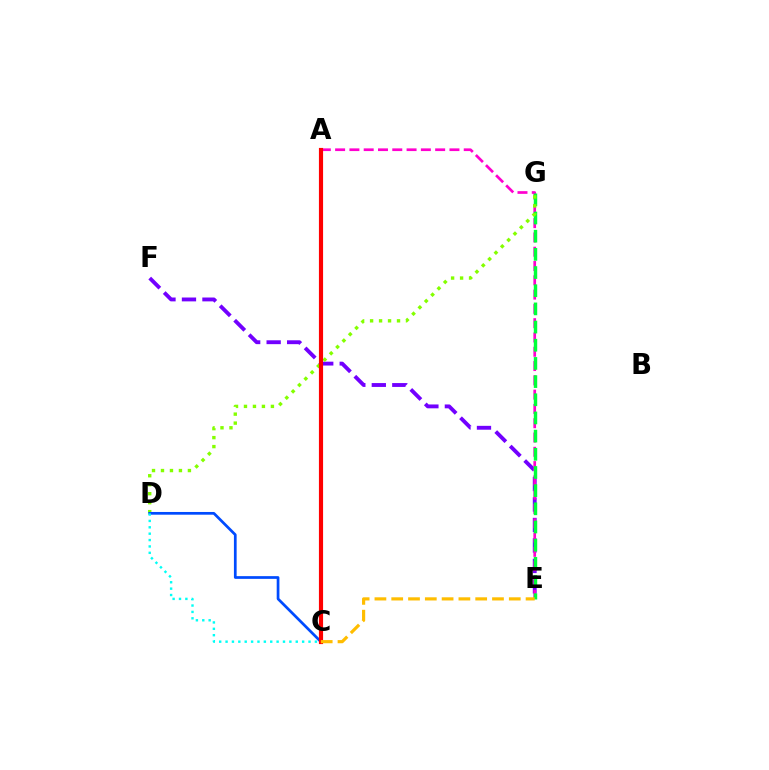{('E', 'F'): [{'color': '#7200ff', 'line_style': 'dashed', 'thickness': 2.78}], ('A', 'E'): [{'color': '#ff00cf', 'line_style': 'dashed', 'thickness': 1.94}], ('E', 'G'): [{'color': '#00ff39', 'line_style': 'dashed', 'thickness': 2.47}], ('D', 'G'): [{'color': '#84ff00', 'line_style': 'dotted', 'thickness': 2.44}], ('C', 'D'): [{'color': '#004bff', 'line_style': 'solid', 'thickness': 1.96}, {'color': '#00fff6', 'line_style': 'dotted', 'thickness': 1.73}], ('A', 'C'): [{'color': '#ff0000', 'line_style': 'solid', 'thickness': 2.99}], ('C', 'E'): [{'color': '#ffbd00', 'line_style': 'dashed', 'thickness': 2.28}]}